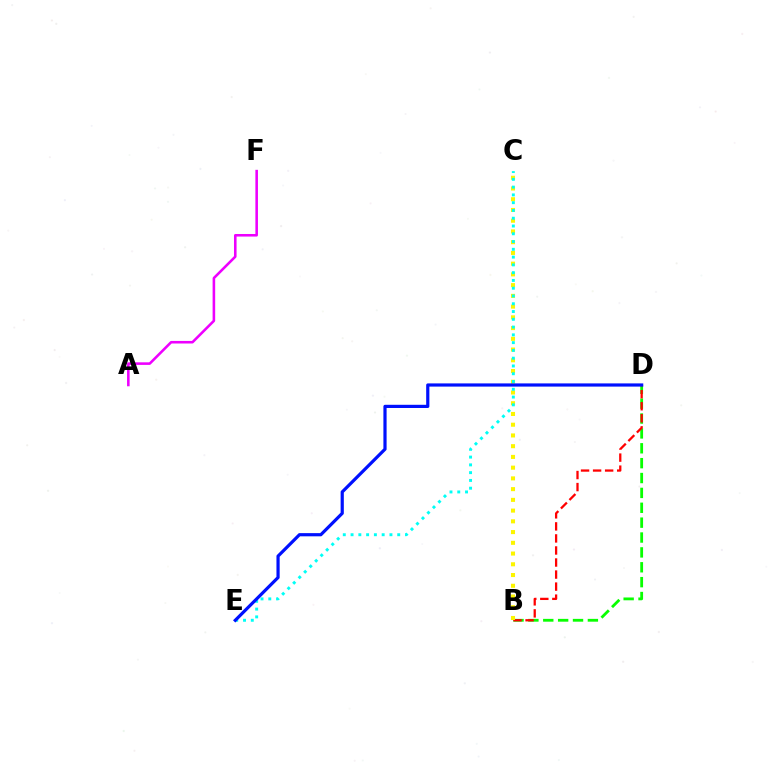{('B', 'D'): [{'color': '#08ff00', 'line_style': 'dashed', 'thickness': 2.02}, {'color': '#ff0000', 'line_style': 'dashed', 'thickness': 1.64}], ('B', 'C'): [{'color': '#fcf500', 'line_style': 'dotted', 'thickness': 2.92}], ('C', 'E'): [{'color': '#00fff6', 'line_style': 'dotted', 'thickness': 2.11}], ('A', 'F'): [{'color': '#ee00ff', 'line_style': 'solid', 'thickness': 1.85}], ('D', 'E'): [{'color': '#0010ff', 'line_style': 'solid', 'thickness': 2.3}]}